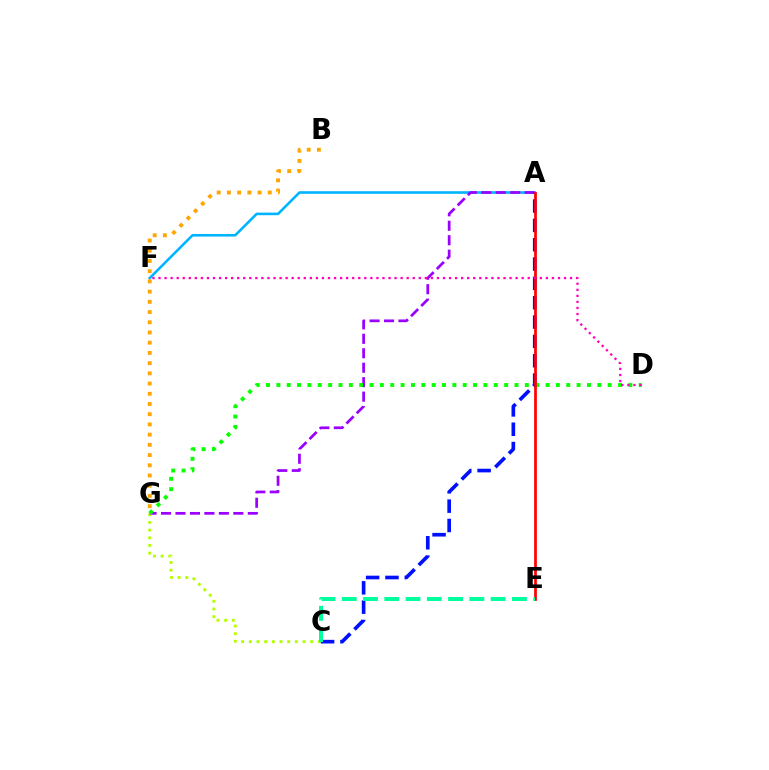{('C', 'G'): [{'color': '#b3ff00', 'line_style': 'dotted', 'thickness': 2.09}], ('A', 'F'): [{'color': '#00b5ff', 'line_style': 'solid', 'thickness': 1.87}], ('A', 'G'): [{'color': '#9b00ff', 'line_style': 'dashed', 'thickness': 1.96}], ('A', 'C'): [{'color': '#0010ff', 'line_style': 'dashed', 'thickness': 2.63}], ('D', 'G'): [{'color': '#08ff00', 'line_style': 'dotted', 'thickness': 2.81}], ('A', 'E'): [{'color': '#ff0000', 'line_style': 'solid', 'thickness': 1.95}], ('D', 'F'): [{'color': '#ff00bd', 'line_style': 'dotted', 'thickness': 1.64}], ('C', 'E'): [{'color': '#00ff9d', 'line_style': 'dashed', 'thickness': 2.89}], ('B', 'G'): [{'color': '#ffa500', 'line_style': 'dotted', 'thickness': 2.78}]}